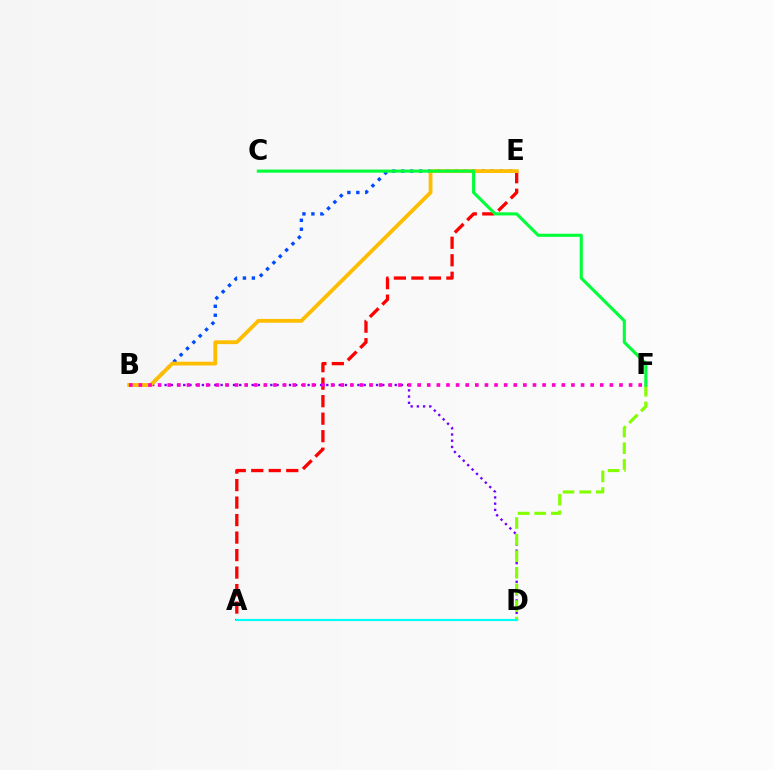{('A', 'E'): [{'color': '#ff0000', 'line_style': 'dashed', 'thickness': 2.38}], ('B', 'D'): [{'color': '#7200ff', 'line_style': 'dotted', 'thickness': 1.69}], ('B', 'E'): [{'color': '#004bff', 'line_style': 'dotted', 'thickness': 2.43}, {'color': '#ffbd00', 'line_style': 'solid', 'thickness': 2.74}], ('D', 'F'): [{'color': '#84ff00', 'line_style': 'dashed', 'thickness': 2.25}], ('A', 'D'): [{'color': '#00fff6', 'line_style': 'solid', 'thickness': 1.57}], ('B', 'F'): [{'color': '#ff00cf', 'line_style': 'dotted', 'thickness': 2.61}], ('C', 'F'): [{'color': '#00ff39', 'line_style': 'solid', 'thickness': 2.23}]}